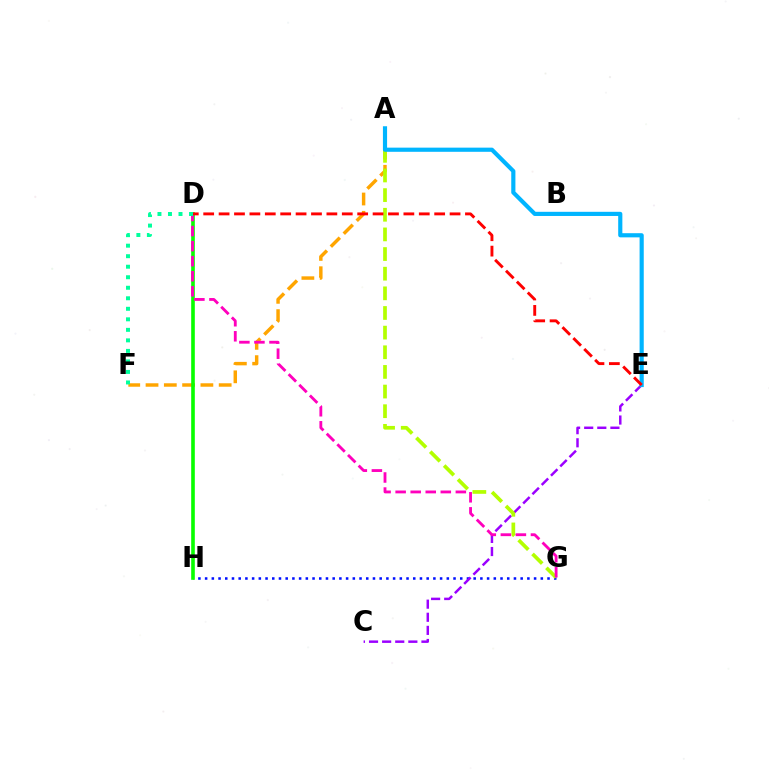{('G', 'H'): [{'color': '#0010ff', 'line_style': 'dotted', 'thickness': 1.82}], ('C', 'E'): [{'color': '#9b00ff', 'line_style': 'dashed', 'thickness': 1.78}], ('A', 'F'): [{'color': '#ffa500', 'line_style': 'dashed', 'thickness': 2.48}], ('D', 'H'): [{'color': '#08ff00', 'line_style': 'solid', 'thickness': 2.61}], ('A', 'G'): [{'color': '#b3ff00', 'line_style': 'dashed', 'thickness': 2.67}], ('D', 'G'): [{'color': '#ff00bd', 'line_style': 'dashed', 'thickness': 2.04}], ('A', 'E'): [{'color': '#00b5ff', 'line_style': 'solid', 'thickness': 2.99}], ('D', 'E'): [{'color': '#ff0000', 'line_style': 'dashed', 'thickness': 2.09}], ('D', 'F'): [{'color': '#00ff9d', 'line_style': 'dotted', 'thickness': 2.86}]}